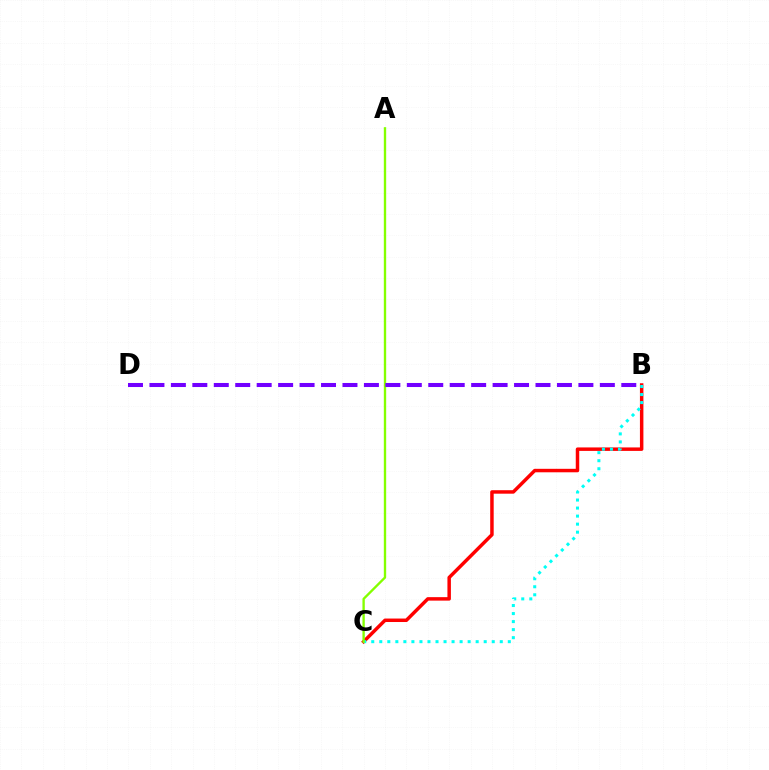{('B', 'C'): [{'color': '#ff0000', 'line_style': 'solid', 'thickness': 2.5}, {'color': '#00fff6', 'line_style': 'dotted', 'thickness': 2.18}], ('A', 'C'): [{'color': '#84ff00', 'line_style': 'solid', 'thickness': 1.69}], ('B', 'D'): [{'color': '#7200ff', 'line_style': 'dashed', 'thickness': 2.91}]}